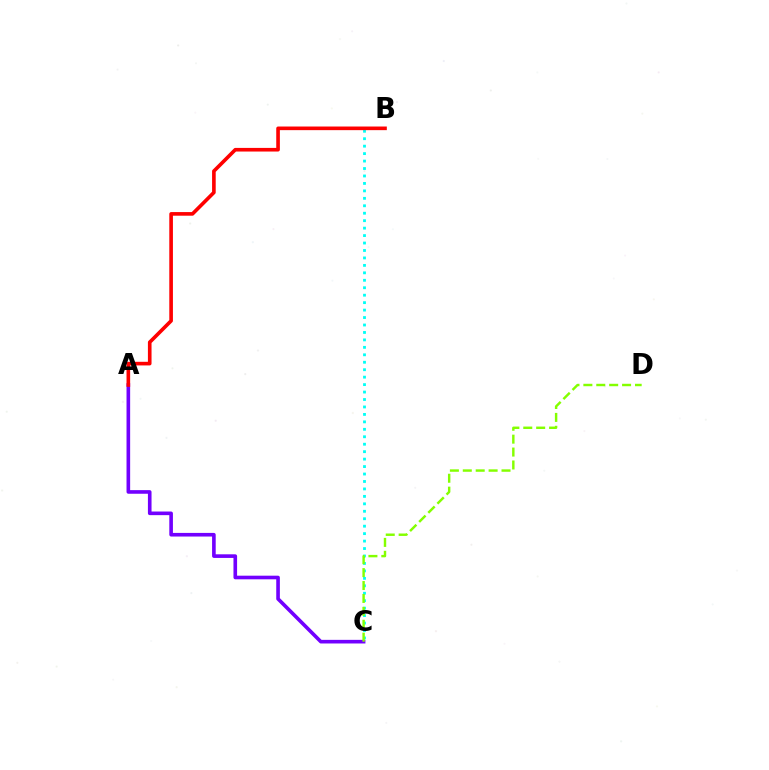{('A', 'C'): [{'color': '#7200ff', 'line_style': 'solid', 'thickness': 2.61}], ('B', 'C'): [{'color': '#00fff6', 'line_style': 'dotted', 'thickness': 2.02}], ('C', 'D'): [{'color': '#84ff00', 'line_style': 'dashed', 'thickness': 1.75}], ('A', 'B'): [{'color': '#ff0000', 'line_style': 'solid', 'thickness': 2.61}]}